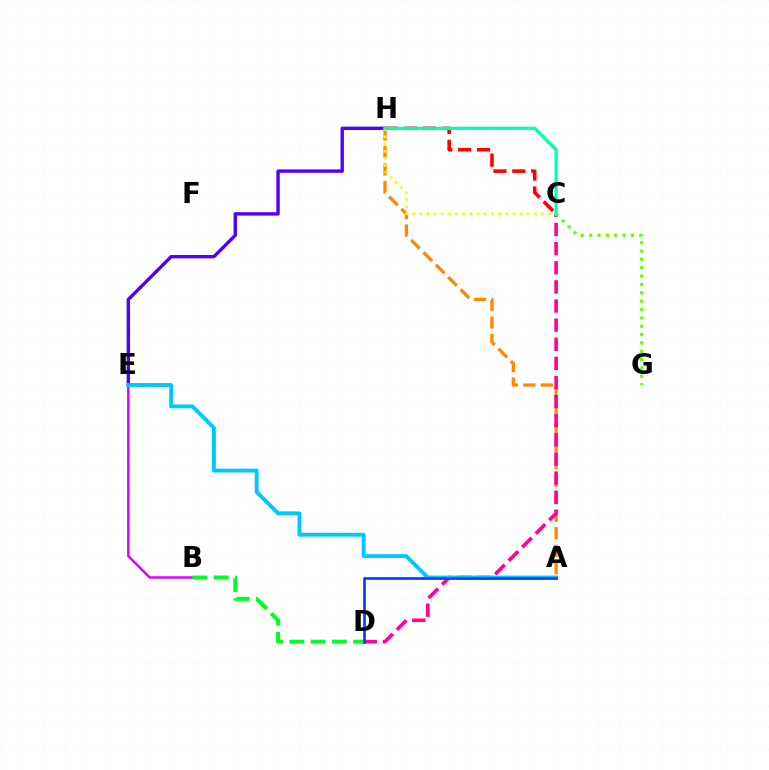{('E', 'H'): [{'color': '#4f00ff', 'line_style': 'solid', 'thickness': 2.45}], ('B', 'E'): [{'color': '#d600ff', 'line_style': 'solid', 'thickness': 1.75}], ('A', 'H'): [{'color': '#ff8800', 'line_style': 'dashed', 'thickness': 2.38}], ('C', 'D'): [{'color': '#ff00a0', 'line_style': 'dashed', 'thickness': 2.6}], ('C', 'H'): [{'color': '#ff0000', 'line_style': 'dashed', 'thickness': 2.57}, {'color': '#eeff00', 'line_style': 'dotted', 'thickness': 1.94}, {'color': '#00ffaf', 'line_style': 'solid', 'thickness': 2.33}], ('B', 'D'): [{'color': '#00ff27', 'line_style': 'dashed', 'thickness': 2.88}], ('C', 'G'): [{'color': '#66ff00', 'line_style': 'dotted', 'thickness': 2.27}], ('A', 'E'): [{'color': '#00c7ff', 'line_style': 'solid', 'thickness': 2.8}], ('A', 'D'): [{'color': '#003fff', 'line_style': 'solid', 'thickness': 1.94}]}